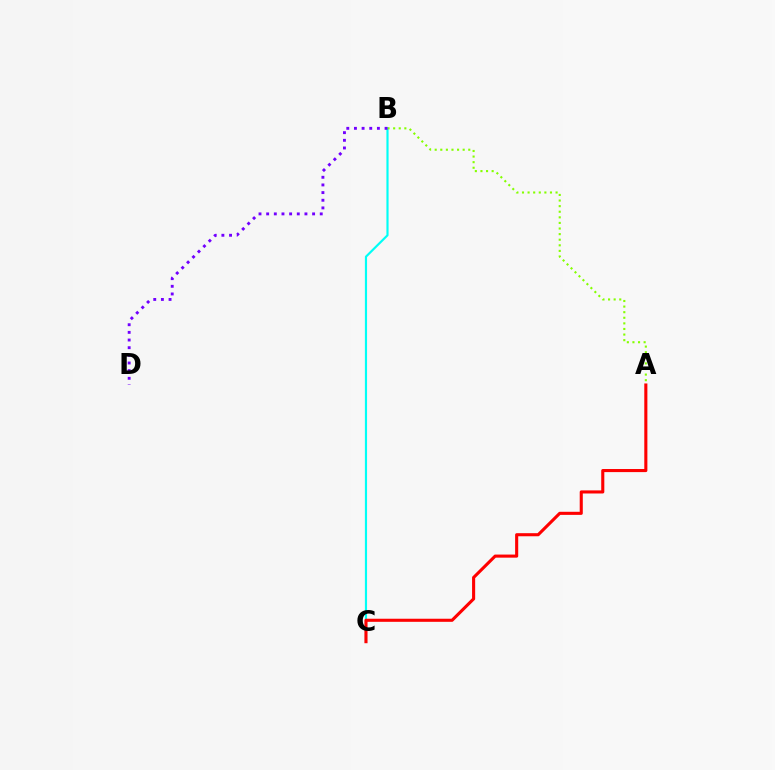{('B', 'C'): [{'color': '#00fff6', 'line_style': 'solid', 'thickness': 1.56}], ('A', 'B'): [{'color': '#84ff00', 'line_style': 'dotted', 'thickness': 1.52}], ('B', 'D'): [{'color': '#7200ff', 'line_style': 'dotted', 'thickness': 2.08}], ('A', 'C'): [{'color': '#ff0000', 'line_style': 'solid', 'thickness': 2.22}]}